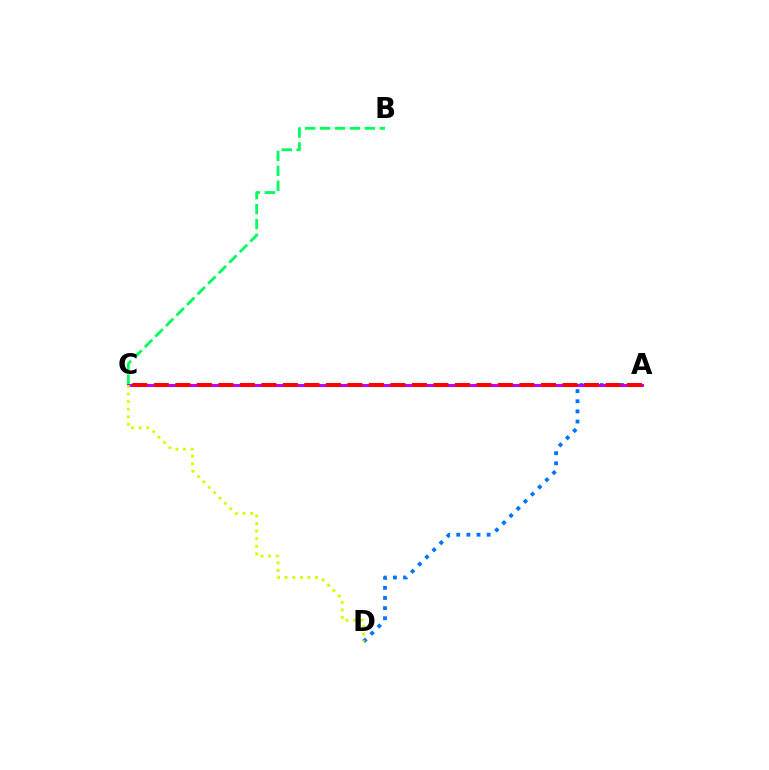{('A', 'D'): [{'color': '#0074ff', 'line_style': 'dotted', 'thickness': 2.75}], ('B', 'C'): [{'color': '#00ff5c', 'line_style': 'dashed', 'thickness': 2.03}], ('A', 'C'): [{'color': '#b900ff', 'line_style': 'solid', 'thickness': 2.12}, {'color': '#ff0000', 'line_style': 'dashed', 'thickness': 2.92}], ('C', 'D'): [{'color': '#d1ff00', 'line_style': 'dotted', 'thickness': 2.06}]}